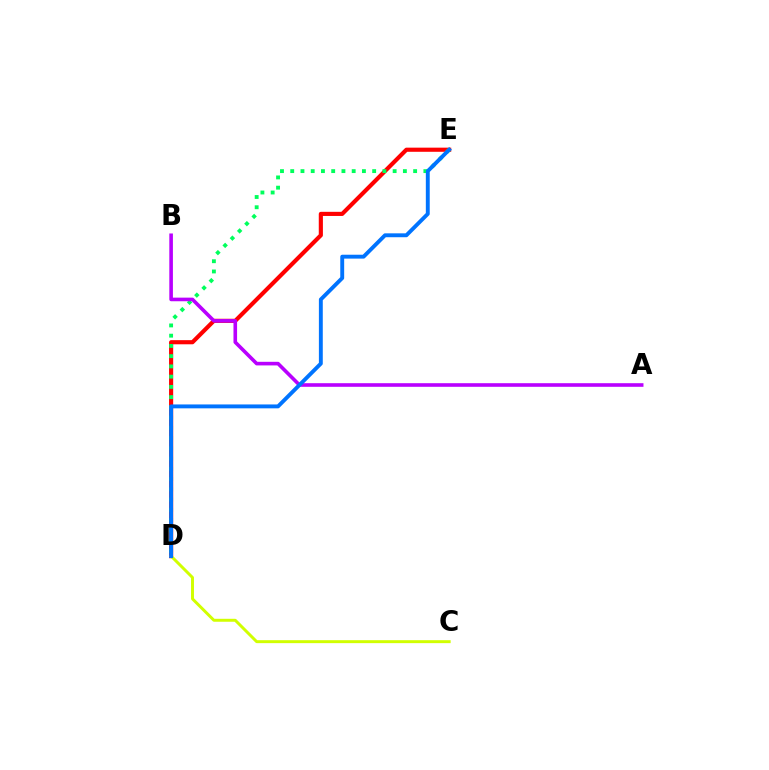{('D', 'E'): [{'color': '#ff0000', 'line_style': 'solid', 'thickness': 2.98}, {'color': '#00ff5c', 'line_style': 'dotted', 'thickness': 2.78}, {'color': '#0074ff', 'line_style': 'solid', 'thickness': 2.8}], ('C', 'D'): [{'color': '#d1ff00', 'line_style': 'solid', 'thickness': 2.13}], ('A', 'B'): [{'color': '#b900ff', 'line_style': 'solid', 'thickness': 2.6}]}